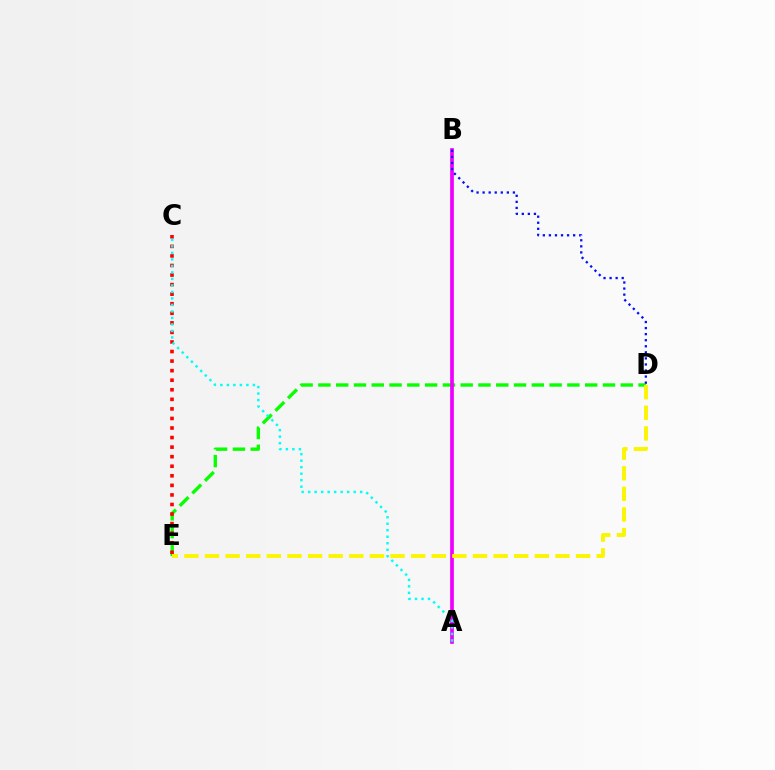{('D', 'E'): [{'color': '#08ff00', 'line_style': 'dashed', 'thickness': 2.42}, {'color': '#fcf500', 'line_style': 'dashed', 'thickness': 2.8}], ('A', 'B'): [{'color': '#ee00ff', 'line_style': 'solid', 'thickness': 2.66}], ('C', 'E'): [{'color': '#ff0000', 'line_style': 'dotted', 'thickness': 2.6}], ('A', 'C'): [{'color': '#00fff6', 'line_style': 'dotted', 'thickness': 1.77}], ('B', 'D'): [{'color': '#0010ff', 'line_style': 'dotted', 'thickness': 1.65}]}